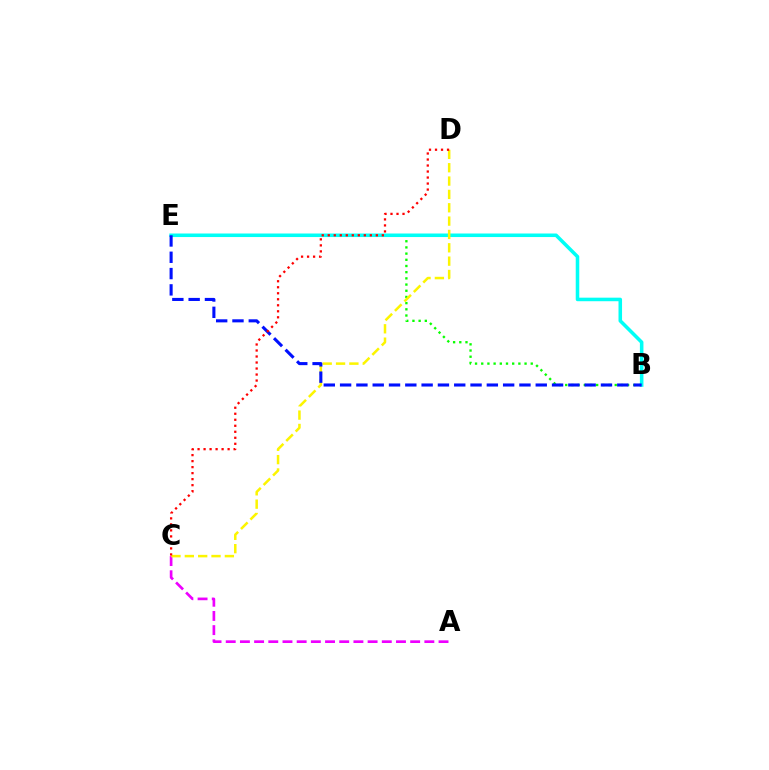{('B', 'E'): [{'color': '#08ff00', 'line_style': 'dotted', 'thickness': 1.68}, {'color': '#00fff6', 'line_style': 'solid', 'thickness': 2.55}, {'color': '#0010ff', 'line_style': 'dashed', 'thickness': 2.21}], ('A', 'C'): [{'color': '#ee00ff', 'line_style': 'dashed', 'thickness': 1.93}], ('C', 'D'): [{'color': '#fcf500', 'line_style': 'dashed', 'thickness': 1.81}, {'color': '#ff0000', 'line_style': 'dotted', 'thickness': 1.63}]}